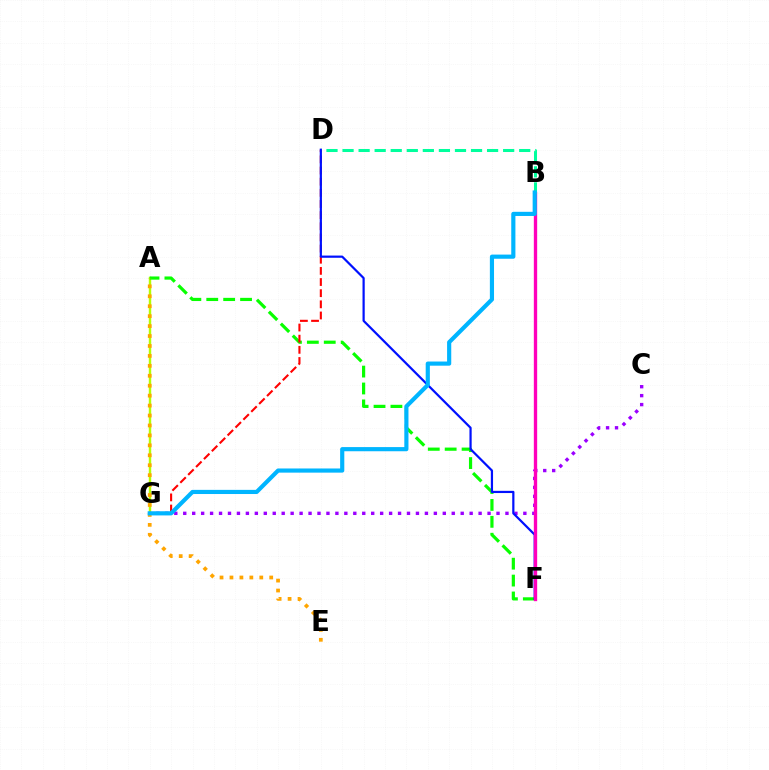{('A', 'G'): [{'color': '#b3ff00', 'line_style': 'solid', 'thickness': 1.76}], ('A', 'F'): [{'color': '#08ff00', 'line_style': 'dashed', 'thickness': 2.3}], ('C', 'G'): [{'color': '#9b00ff', 'line_style': 'dotted', 'thickness': 2.43}], ('D', 'G'): [{'color': '#ff0000', 'line_style': 'dashed', 'thickness': 1.51}], ('A', 'E'): [{'color': '#ffa500', 'line_style': 'dotted', 'thickness': 2.7}], ('D', 'F'): [{'color': '#0010ff', 'line_style': 'solid', 'thickness': 1.59}], ('B', 'F'): [{'color': '#ff00bd', 'line_style': 'solid', 'thickness': 2.4}], ('B', 'D'): [{'color': '#00ff9d', 'line_style': 'dashed', 'thickness': 2.18}], ('B', 'G'): [{'color': '#00b5ff', 'line_style': 'solid', 'thickness': 2.99}]}